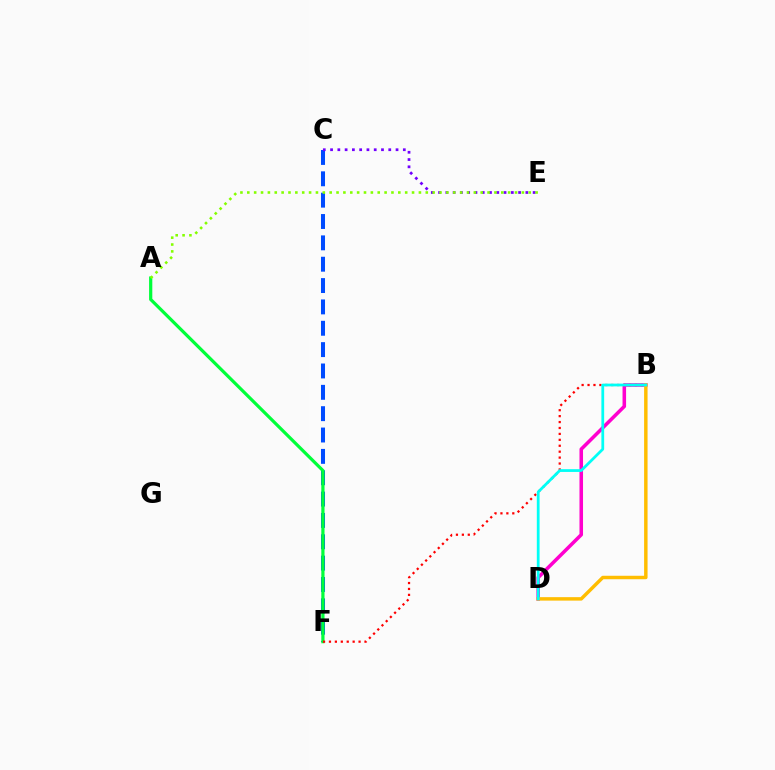{('C', 'F'): [{'color': '#004bff', 'line_style': 'dashed', 'thickness': 2.9}], ('C', 'E'): [{'color': '#7200ff', 'line_style': 'dotted', 'thickness': 1.98}], ('B', 'D'): [{'color': '#ff00cf', 'line_style': 'solid', 'thickness': 2.55}, {'color': '#ffbd00', 'line_style': 'solid', 'thickness': 2.49}, {'color': '#00fff6', 'line_style': 'solid', 'thickness': 1.99}], ('A', 'F'): [{'color': '#00ff39', 'line_style': 'solid', 'thickness': 2.31}], ('B', 'F'): [{'color': '#ff0000', 'line_style': 'dotted', 'thickness': 1.61}], ('A', 'E'): [{'color': '#84ff00', 'line_style': 'dotted', 'thickness': 1.87}]}